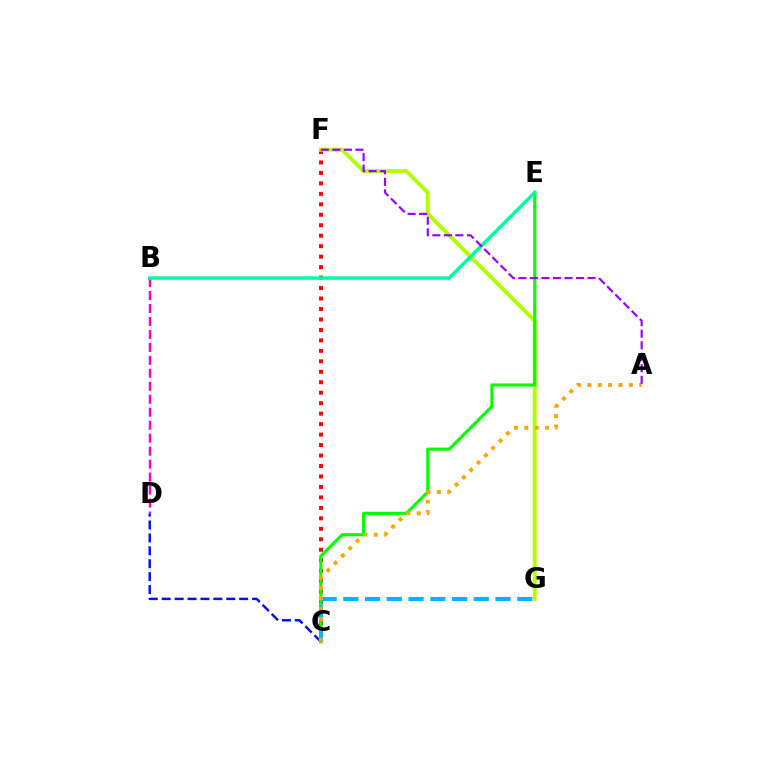{('C', 'F'): [{'color': '#ff0000', 'line_style': 'dotted', 'thickness': 2.84}], ('C', 'D'): [{'color': '#0010ff', 'line_style': 'dashed', 'thickness': 1.75}], ('F', 'G'): [{'color': '#b3ff00', 'line_style': 'solid', 'thickness': 2.84}], ('B', 'D'): [{'color': '#ff00bd', 'line_style': 'dashed', 'thickness': 1.76}], ('C', 'E'): [{'color': '#08ff00', 'line_style': 'solid', 'thickness': 2.27}], ('B', 'E'): [{'color': '#00ff9d', 'line_style': 'solid', 'thickness': 2.52}], ('C', 'G'): [{'color': '#00b5ff', 'line_style': 'dashed', 'thickness': 2.95}], ('A', 'C'): [{'color': '#ffa500', 'line_style': 'dotted', 'thickness': 2.82}], ('A', 'F'): [{'color': '#9b00ff', 'line_style': 'dashed', 'thickness': 1.57}]}